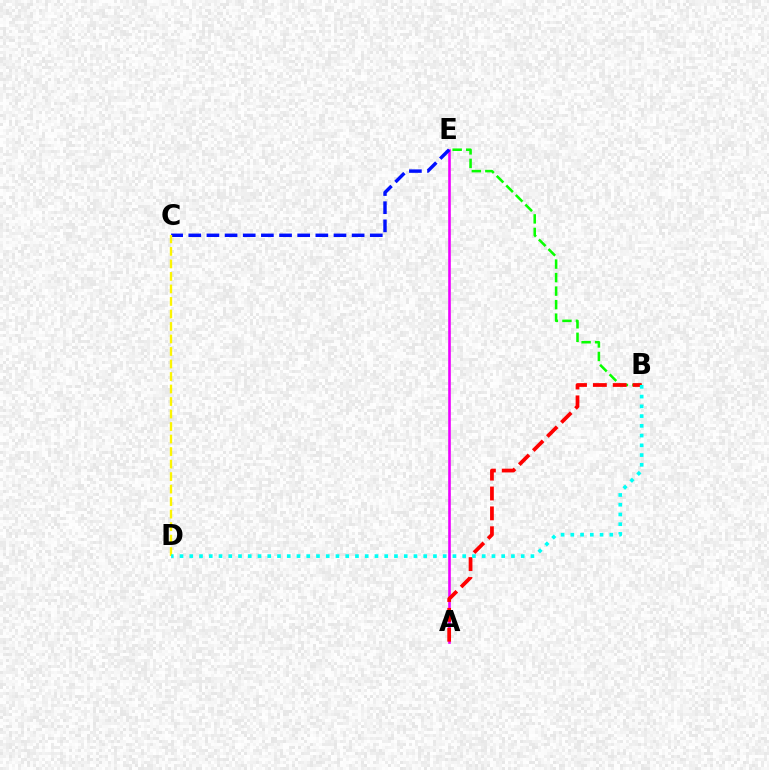{('B', 'E'): [{'color': '#08ff00', 'line_style': 'dashed', 'thickness': 1.84}], ('A', 'E'): [{'color': '#ee00ff', 'line_style': 'solid', 'thickness': 1.89}], ('A', 'B'): [{'color': '#ff0000', 'line_style': 'dashed', 'thickness': 2.7}], ('C', 'E'): [{'color': '#0010ff', 'line_style': 'dashed', 'thickness': 2.47}], ('C', 'D'): [{'color': '#fcf500', 'line_style': 'dashed', 'thickness': 1.7}], ('B', 'D'): [{'color': '#00fff6', 'line_style': 'dotted', 'thickness': 2.65}]}